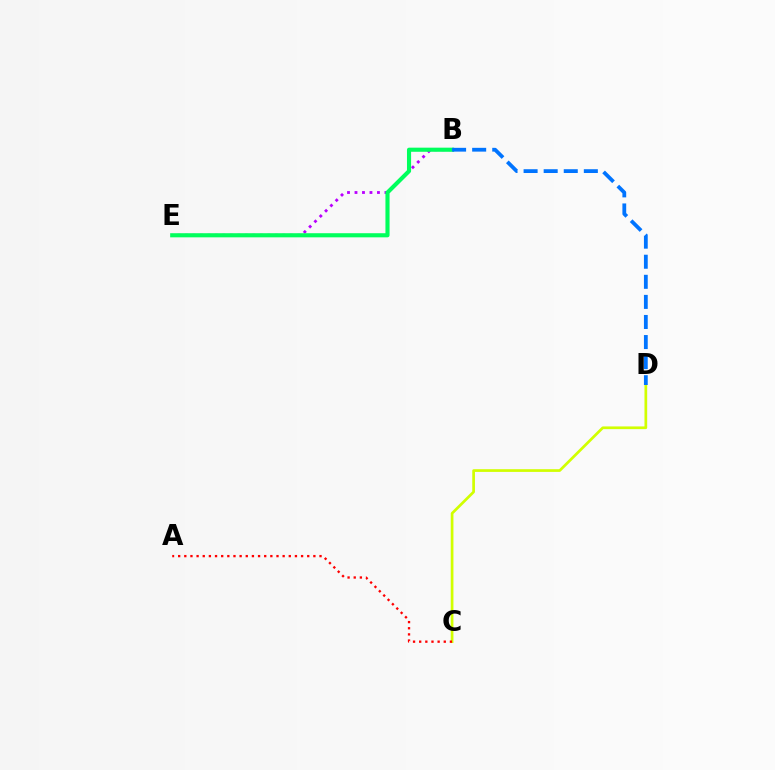{('C', 'D'): [{'color': '#d1ff00', 'line_style': 'solid', 'thickness': 1.95}], ('B', 'E'): [{'color': '#b900ff', 'line_style': 'dotted', 'thickness': 2.03}, {'color': '#00ff5c', 'line_style': 'solid', 'thickness': 2.97}], ('B', 'D'): [{'color': '#0074ff', 'line_style': 'dashed', 'thickness': 2.73}], ('A', 'C'): [{'color': '#ff0000', 'line_style': 'dotted', 'thickness': 1.67}]}